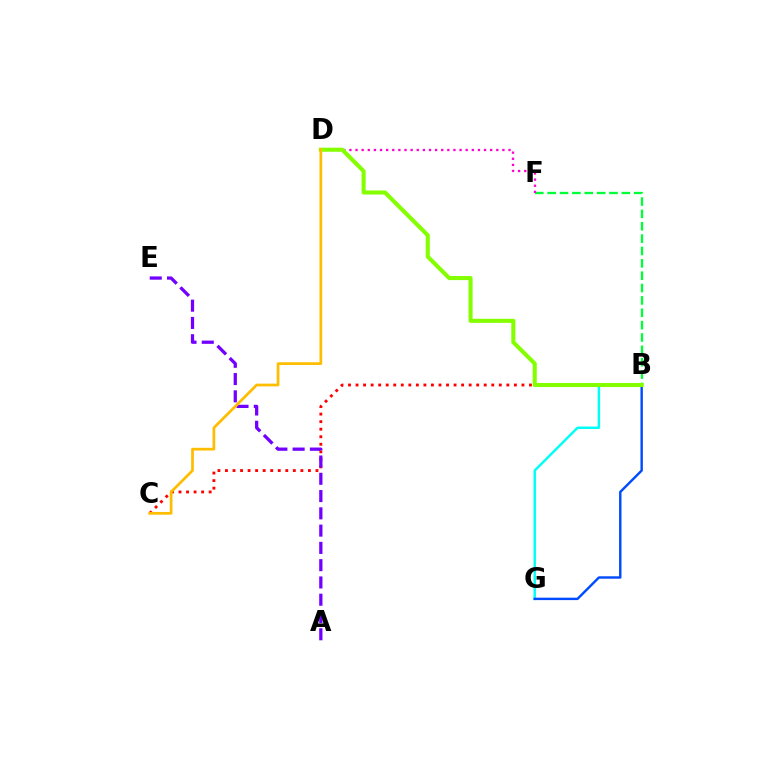{('B', 'G'): [{'color': '#00fff6', 'line_style': 'solid', 'thickness': 1.77}, {'color': '#004bff', 'line_style': 'solid', 'thickness': 1.74}], ('B', 'F'): [{'color': '#00ff39', 'line_style': 'dashed', 'thickness': 1.68}], ('D', 'F'): [{'color': '#ff00cf', 'line_style': 'dotted', 'thickness': 1.66}], ('B', 'C'): [{'color': '#ff0000', 'line_style': 'dotted', 'thickness': 2.05}], ('A', 'E'): [{'color': '#7200ff', 'line_style': 'dashed', 'thickness': 2.35}], ('B', 'D'): [{'color': '#84ff00', 'line_style': 'solid', 'thickness': 2.93}], ('C', 'D'): [{'color': '#ffbd00', 'line_style': 'solid', 'thickness': 1.96}]}